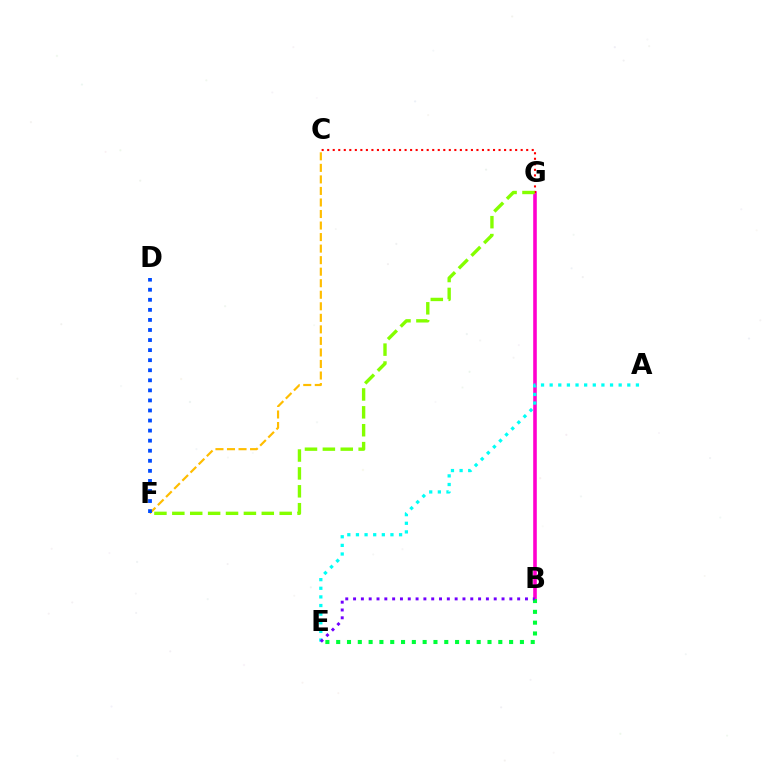{('C', 'F'): [{'color': '#ffbd00', 'line_style': 'dashed', 'thickness': 1.57}], ('B', 'G'): [{'color': '#ff00cf', 'line_style': 'solid', 'thickness': 2.59}], ('B', 'E'): [{'color': '#00ff39', 'line_style': 'dotted', 'thickness': 2.94}, {'color': '#7200ff', 'line_style': 'dotted', 'thickness': 2.12}], ('A', 'E'): [{'color': '#00fff6', 'line_style': 'dotted', 'thickness': 2.34}], ('C', 'G'): [{'color': '#ff0000', 'line_style': 'dotted', 'thickness': 1.5}], ('F', 'G'): [{'color': '#84ff00', 'line_style': 'dashed', 'thickness': 2.43}], ('D', 'F'): [{'color': '#004bff', 'line_style': 'dotted', 'thickness': 2.73}]}